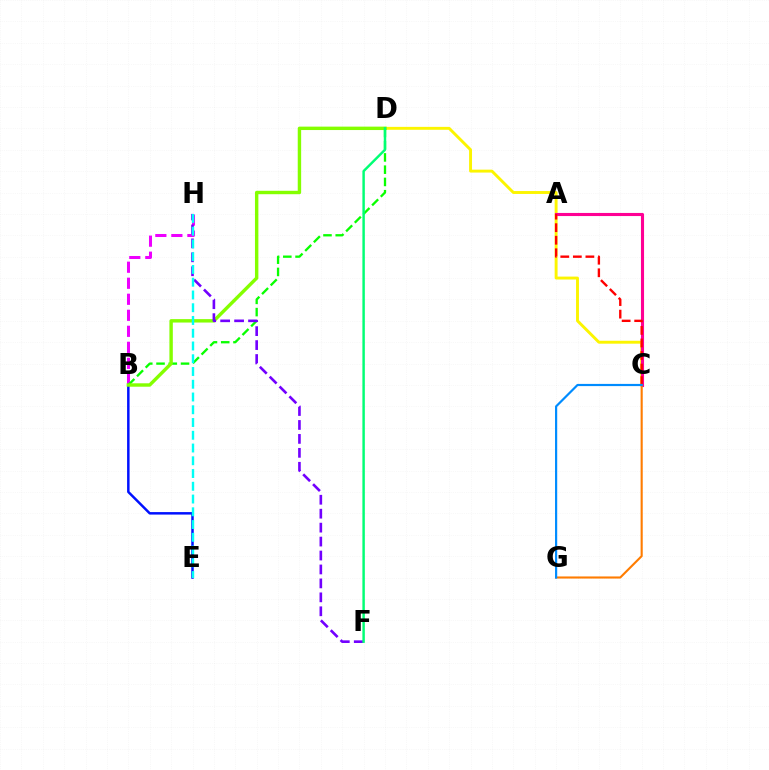{('C', 'D'): [{'color': '#fcf500', 'line_style': 'solid', 'thickness': 2.1}], ('B', 'H'): [{'color': '#ee00ff', 'line_style': 'dashed', 'thickness': 2.18}], ('A', 'C'): [{'color': '#ff0094', 'line_style': 'solid', 'thickness': 2.23}, {'color': '#ff0000', 'line_style': 'dashed', 'thickness': 1.71}], ('B', 'D'): [{'color': '#08ff00', 'line_style': 'dashed', 'thickness': 1.67}, {'color': '#84ff00', 'line_style': 'solid', 'thickness': 2.46}], ('B', 'E'): [{'color': '#0010ff', 'line_style': 'solid', 'thickness': 1.79}], ('C', 'G'): [{'color': '#ff7c00', 'line_style': 'solid', 'thickness': 1.52}, {'color': '#008cff', 'line_style': 'solid', 'thickness': 1.58}], ('F', 'H'): [{'color': '#7200ff', 'line_style': 'dashed', 'thickness': 1.89}], ('D', 'F'): [{'color': '#00ff74', 'line_style': 'solid', 'thickness': 1.76}], ('E', 'H'): [{'color': '#00fff6', 'line_style': 'dashed', 'thickness': 1.73}]}